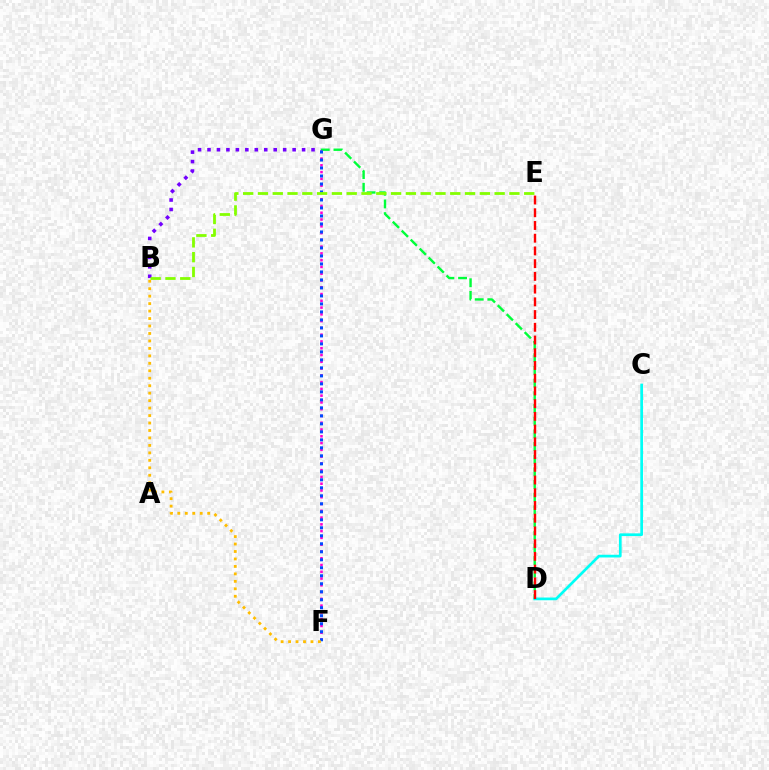{('D', 'G'): [{'color': '#00ff39', 'line_style': 'dashed', 'thickness': 1.72}], ('F', 'G'): [{'color': '#ff00cf', 'line_style': 'dotted', 'thickness': 1.84}, {'color': '#004bff', 'line_style': 'dotted', 'thickness': 2.17}], ('C', 'D'): [{'color': '#00fff6', 'line_style': 'solid', 'thickness': 1.96}], ('B', 'F'): [{'color': '#ffbd00', 'line_style': 'dotted', 'thickness': 2.03}], ('B', 'G'): [{'color': '#7200ff', 'line_style': 'dotted', 'thickness': 2.57}], ('D', 'E'): [{'color': '#ff0000', 'line_style': 'dashed', 'thickness': 1.73}], ('B', 'E'): [{'color': '#84ff00', 'line_style': 'dashed', 'thickness': 2.01}]}